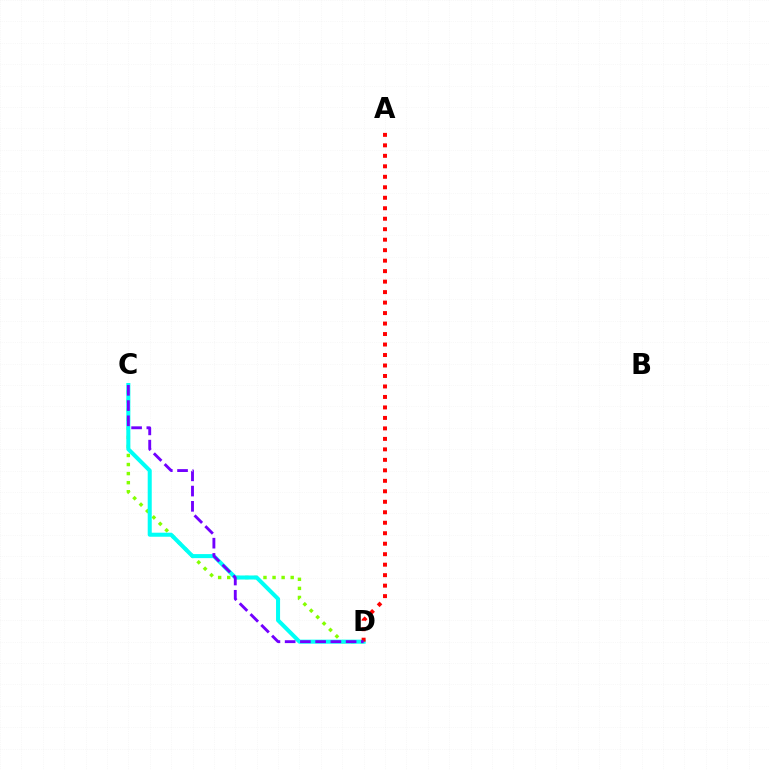{('C', 'D'): [{'color': '#84ff00', 'line_style': 'dotted', 'thickness': 2.46}, {'color': '#00fff6', 'line_style': 'solid', 'thickness': 2.91}, {'color': '#7200ff', 'line_style': 'dashed', 'thickness': 2.07}], ('A', 'D'): [{'color': '#ff0000', 'line_style': 'dotted', 'thickness': 2.85}]}